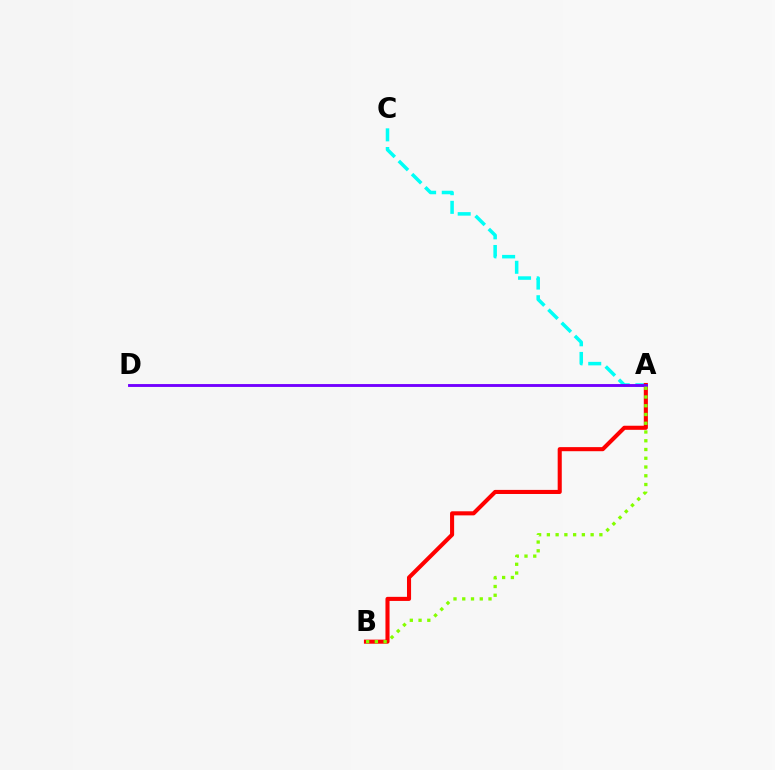{('A', 'C'): [{'color': '#00fff6', 'line_style': 'dashed', 'thickness': 2.53}], ('A', 'B'): [{'color': '#ff0000', 'line_style': 'solid', 'thickness': 2.94}, {'color': '#84ff00', 'line_style': 'dotted', 'thickness': 2.38}], ('A', 'D'): [{'color': '#7200ff', 'line_style': 'solid', 'thickness': 2.07}]}